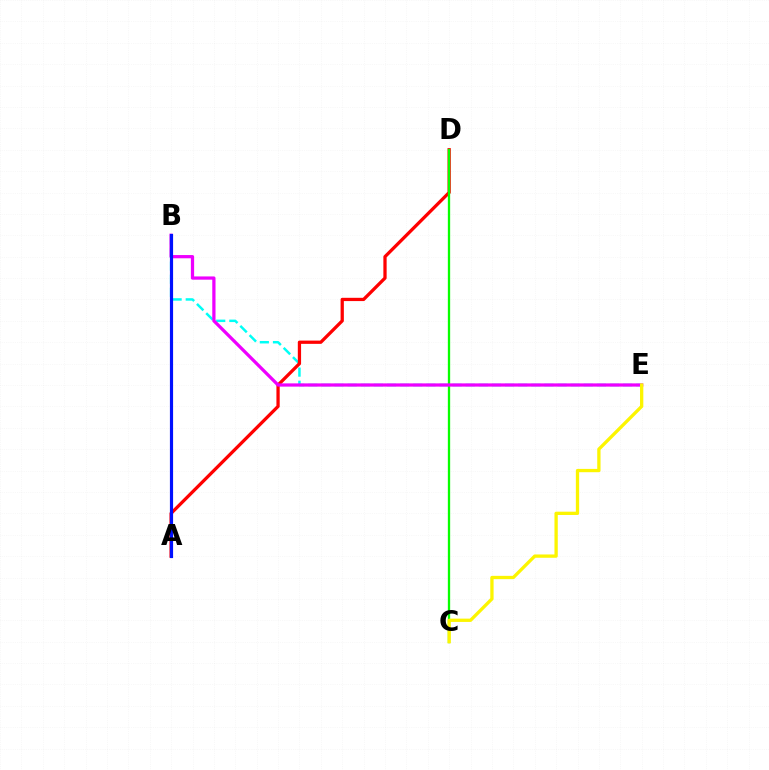{('B', 'E'): [{'color': '#00fff6', 'line_style': 'dashed', 'thickness': 1.78}, {'color': '#ee00ff', 'line_style': 'solid', 'thickness': 2.33}], ('A', 'D'): [{'color': '#ff0000', 'line_style': 'solid', 'thickness': 2.35}], ('C', 'D'): [{'color': '#08ff00', 'line_style': 'solid', 'thickness': 1.66}], ('C', 'E'): [{'color': '#fcf500', 'line_style': 'solid', 'thickness': 2.37}], ('A', 'B'): [{'color': '#0010ff', 'line_style': 'solid', 'thickness': 2.28}]}